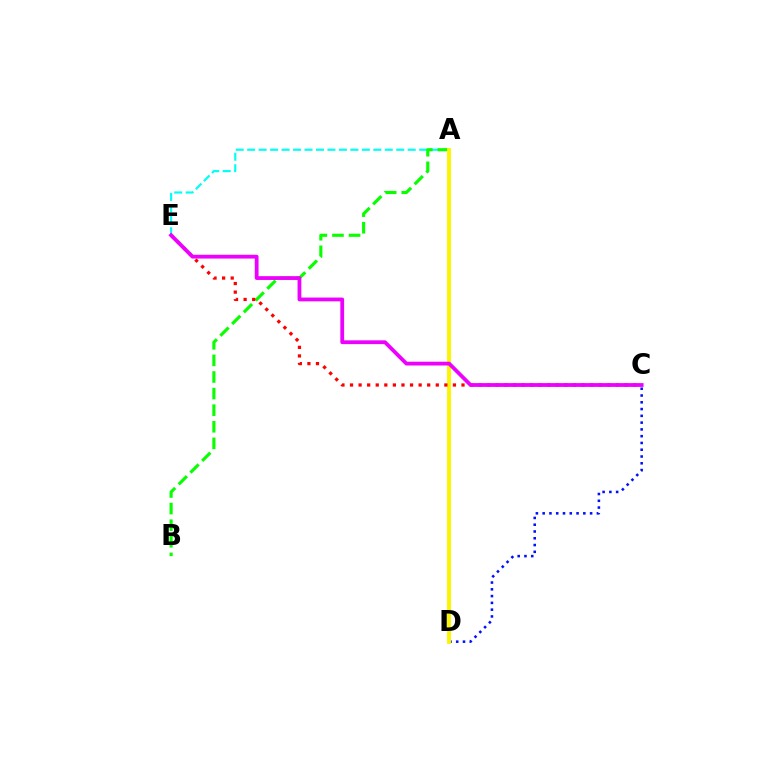{('A', 'E'): [{'color': '#00fff6', 'line_style': 'dashed', 'thickness': 1.56}], ('C', 'D'): [{'color': '#0010ff', 'line_style': 'dotted', 'thickness': 1.84}], ('A', 'B'): [{'color': '#08ff00', 'line_style': 'dashed', 'thickness': 2.25}], ('A', 'D'): [{'color': '#fcf500', 'line_style': 'solid', 'thickness': 2.81}], ('C', 'E'): [{'color': '#ff0000', 'line_style': 'dotted', 'thickness': 2.33}, {'color': '#ee00ff', 'line_style': 'solid', 'thickness': 2.73}]}